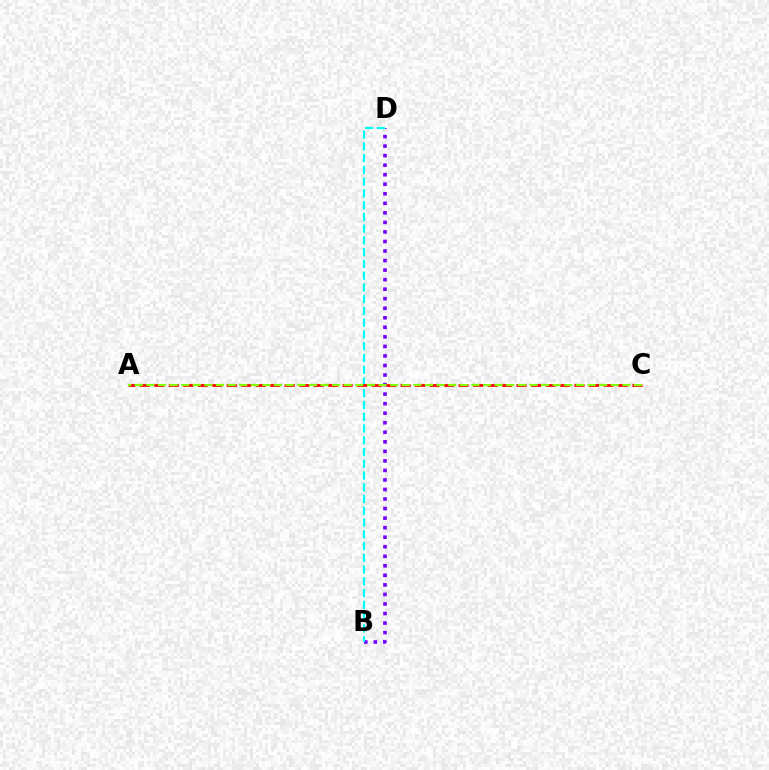{('B', 'D'): [{'color': '#7200ff', 'line_style': 'dotted', 'thickness': 2.59}, {'color': '#00fff6', 'line_style': 'dashed', 'thickness': 1.6}], ('A', 'C'): [{'color': '#ff0000', 'line_style': 'dashed', 'thickness': 1.97}, {'color': '#84ff00', 'line_style': 'dashed', 'thickness': 1.58}]}